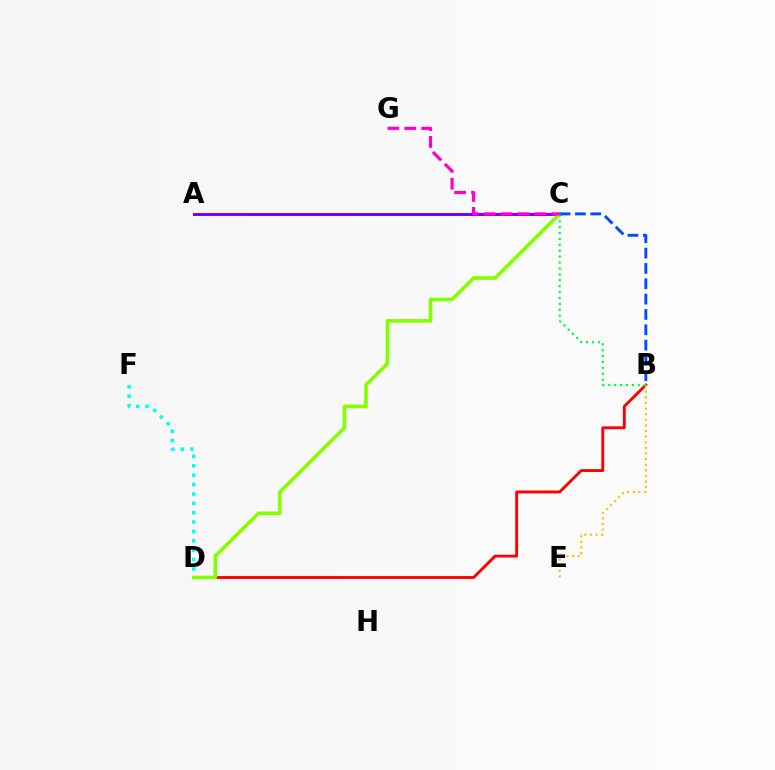{('B', 'D'): [{'color': '#ff0000', 'line_style': 'solid', 'thickness': 2.07}], ('A', 'C'): [{'color': '#7200ff', 'line_style': 'solid', 'thickness': 2.12}], ('B', 'E'): [{'color': '#ffbd00', 'line_style': 'dotted', 'thickness': 1.53}], ('D', 'F'): [{'color': '#00fff6', 'line_style': 'dotted', 'thickness': 2.54}], ('C', 'D'): [{'color': '#84ff00', 'line_style': 'solid', 'thickness': 2.61}], ('B', 'C'): [{'color': '#004bff', 'line_style': 'dashed', 'thickness': 2.08}, {'color': '#00ff39', 'line_style': 'dotted', 'thickness': 1.6}], ('C', 'G'): [{'color': '#ff00cf', 'line_style': 'dashed', 'thickness': 2.3}]}